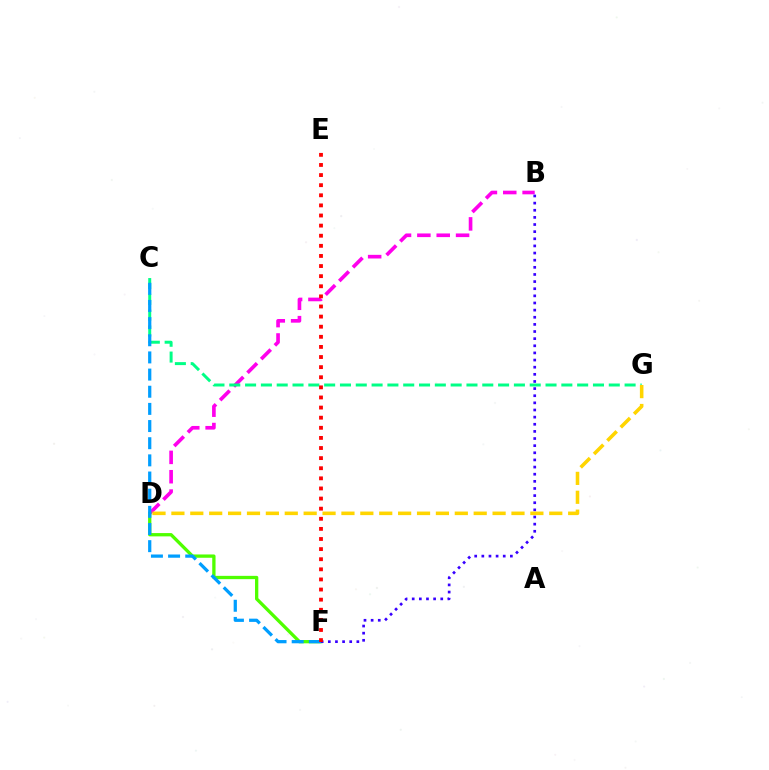{('B', 'D'): [{'color': '#ff00ed', 'line_style': 'dashed', 'thickness': 2.63}], ('D', 'F'): [{'color': '#4fff00', 'line_style': 'solid', 'thickness': 2.38}], ('C', 'G'): [{'color': '#00ff86', 'line_style': 'dashed', 'thickness': 2.15}], ('C', 'F'): [{'color': '#009eff', 'line_style': 'dashed', 'thickness': 2.33}], ('B', 'F'): [{'color': '#3700ff', 'line_style': 'dotted', 'thickness': 1.94}], ('D', 'G'): [{'color': '#ffd500', 'line_style': 'dashed', 'thickness': 2.57}], ('E', 'F'): [{'color': '#ff0000', 'line_style': 'dotted', 'thickness': 2.75}]}